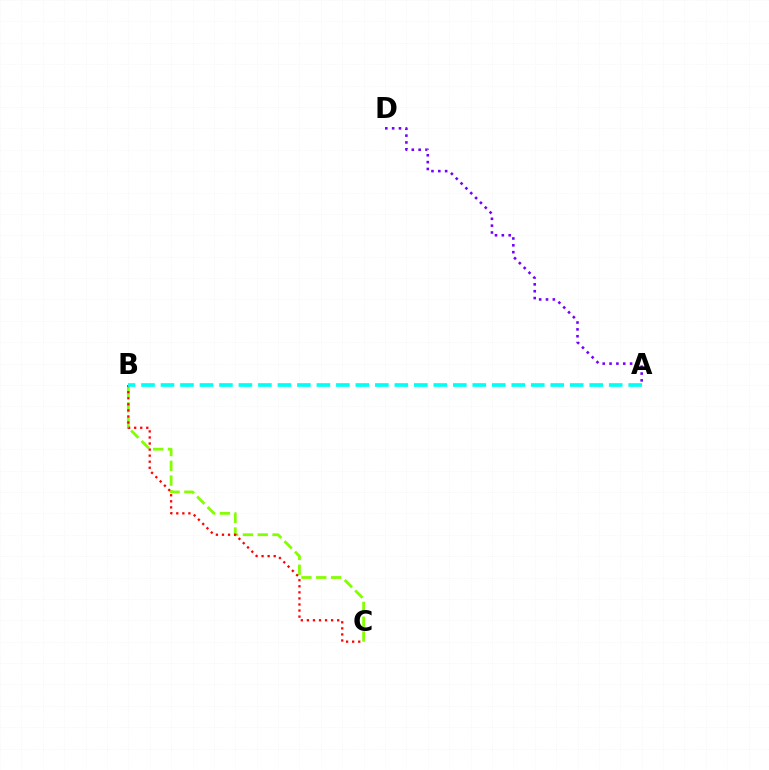{('B', 'C'): [{'color': '#84ff00', 'line_style': 'dashed', 'thickness': 2.01}, {'color': '#ff0000', 'line_style': 'dotted', 'thickness': 1.65}], ('A', 'D'): [{'color': '#7200ff', 'line_style': 'dotted', 'thickness': 1.86}], ('A', 'B'): [{'color': '#00fff6', 'line_style': 'dashed', 'thickness': 2.65}]}